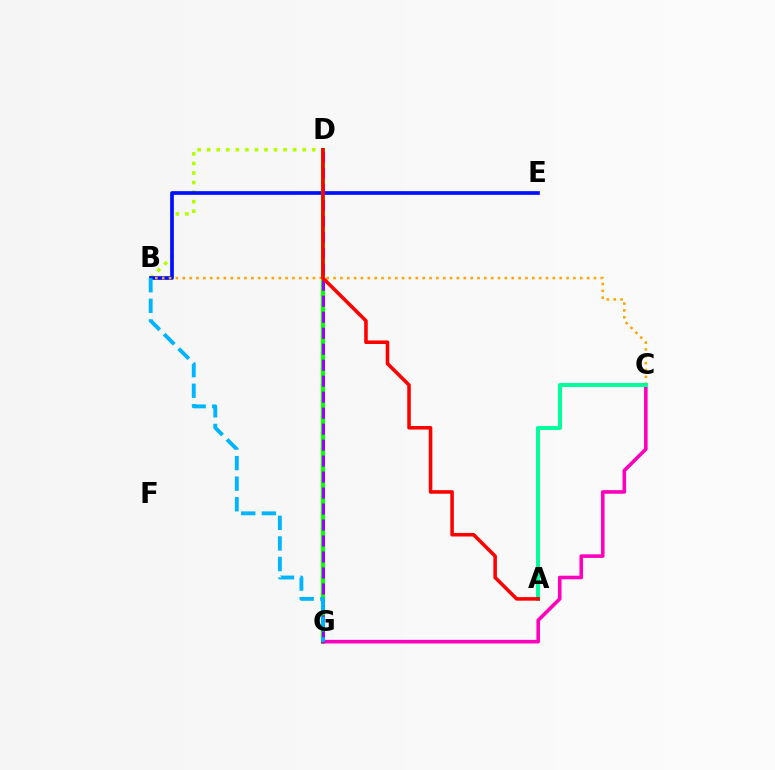{('B', 'D'): [{'color': '#b3ff00', 'line_style': 'dotted', 'thickness': 2.6}], ('B', 'E'): [{'color': '#0010ff', 'line_style': 'solid', 'thickness': 2.67}], ('D', 'G'): [{'color': '#08ff00', 'line_style': 'solid', 'thickness': 2.94}, {'color': '#9b00ff', 'line_style': 'dashed', 'thickness': 2.17}], ('C', 'G'): [{'color': '#ff00bd', 'line_style': 'solid', 'thickness': 2.59}], ('B', 'C'): [{'color': '#ffa500', 'line_style': 'dotted', 'thickness': 1.86}], ('B', 'G'): [{'color': '#00b5ff', 'line_style': 'dashed', 'thickness': 2.79}], ('A', 'C'): [{'color': '#00ff9d', 'line_style': 'solid', 'thickness': 2.89}], ('A', 'D'): [{'color': '#ff0000', 'line_style': 'solid', 'thickness': 2.56}]}